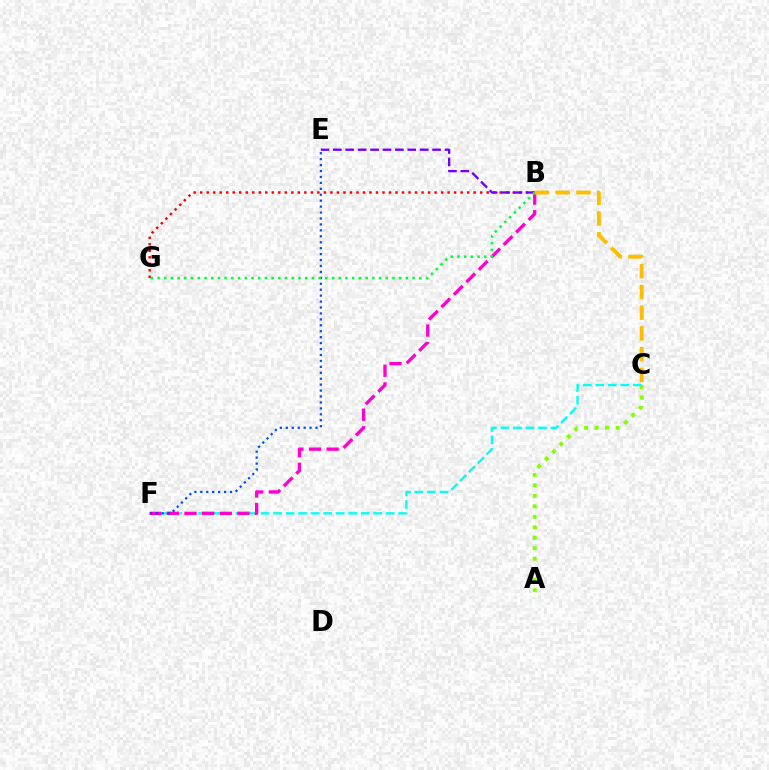{('A', 'C'): [{'color': '#84ff00', 'line_style': 'dotted', 'thickness': 2.85}], ('B', 'G'): [{'color': '#ff0000', 'line_style': 'dotted', 'thickness': 1.77}, {'color': '#00ff39', 'line_style': 'dotted', 'thickness': 1.82}], ('C', 'F'): [{'color': '#00fff6', 'line_style': 'dashed', 'thickness': 1.7}], ('B', 'F'): [{'color': '#ff00cf', 'line_style': 'dashed', 'thickness': 2.39}], ('E', 'F'): [{'color': '#004bff', 'line_style': 'dotted', 'thickness': 1.61}], ('B', 'E'): [{'color': '#7200ff', 'line_style': 'dashed', 'thickness': 1.69}], ('B', 'C'): [{'color': '#ffbd00', 'line_style': 'dashed', 'thickness': 2.82}]}